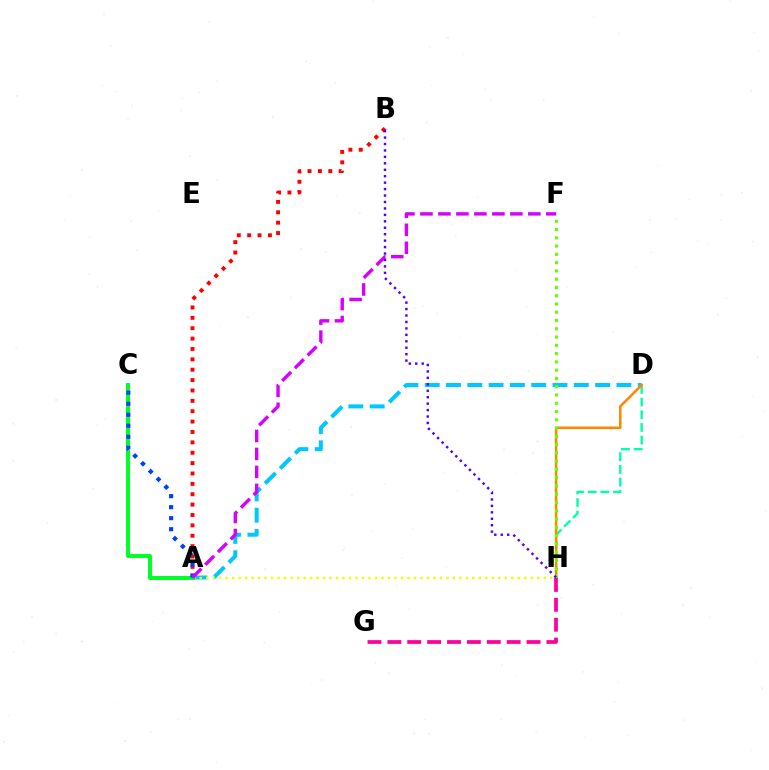{('A', 'B'): [{'color': '#ff0000', 'line_style': 'dotted', 'thickness': 2.82}], ('A', 'D'): [{'color': '#00c7ff', 'line_style': 'dashed', 'thickness': 2.89}], ('A', 'H'): [{'color': '#eeff00', 'line_style': 'dotted', 'thickness': 1.76}], ('A', 'C'): [{'color': '#00ff27', 'line_style': 'solid', 'thickness': 2.87}, {'color': '#003fff', 'line_style': 'dotted', 'thickness': 2.99}], ('D', 'H'): [{'color': '#00ffaf', 'line_style': 'dashed', 'thickness': 1.72}, {'color': '#ff8800', 'line_style': 'solid', 'thickness': 1.82}], ('A', 'F'): [{'color': '#d600ff', 'line_style': 'dashed', 'thickness': 2.44}], ('F', 'H'): [{'color': '#66ff00', 'line_style': 'dotted', 'thickness': 2.25}], ('G', 'H'): [{'color': '#ff00a0', 'line_style': 'dashed', 'thickness': 2.7}], ('B', 'H'): [{'color': '#4f00ff', 'line_style': 'dotted', 'thickness': 1.75}]}